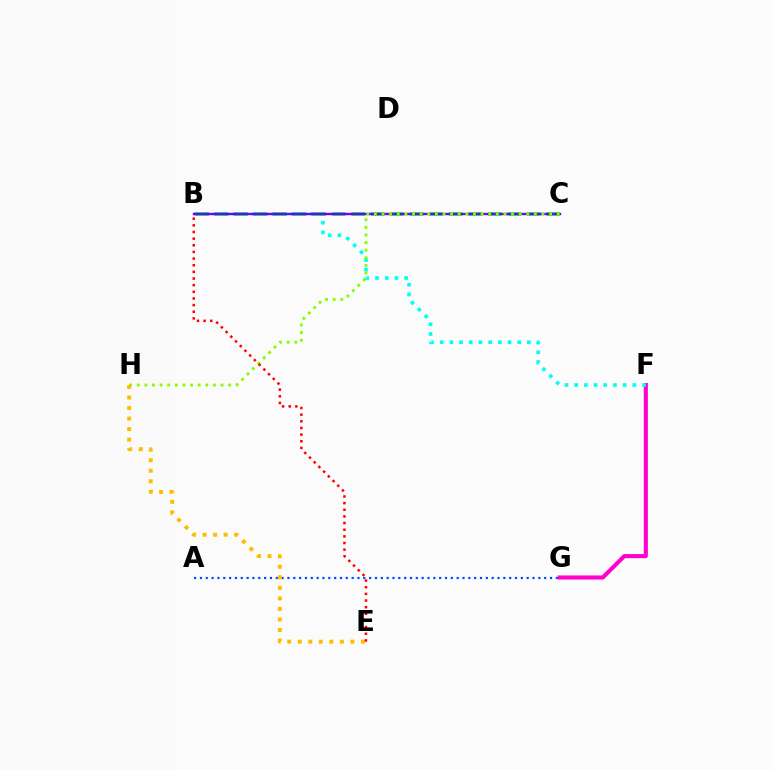{('A', 'G'): [{'color': '#004bff', 'line_style': 'dotted', 'thickness': 1.59}], ('F', 'G'): [{'color': '#ff00cf', 'line_style': 'solid', 'thickness': 2.95}], ('B', 'F'): [{'color': '#00fff6', 'line_style': 'dotted', 'thickness': 2.63}], ('B', 'C'): [{'color': '#00ff39', 'line_style': 'dashed', 'thickness': 2.65}, {'color': '#7200ff', 'line_style': 'solid', 'thickness': 1.72}], ('C', 'H'): [{'color': '#84ff00', 'line_style': 'dotted', 'thickness': 2.07}], ('E', 'H'): [{'color': '#ffbd00', 'line_style': 'dotted', 'thickness': 2.86}], ('B', 'E'): [{'color': '#ff0000', 'line_style': 'dotted', 'thickness': 1.81}]}